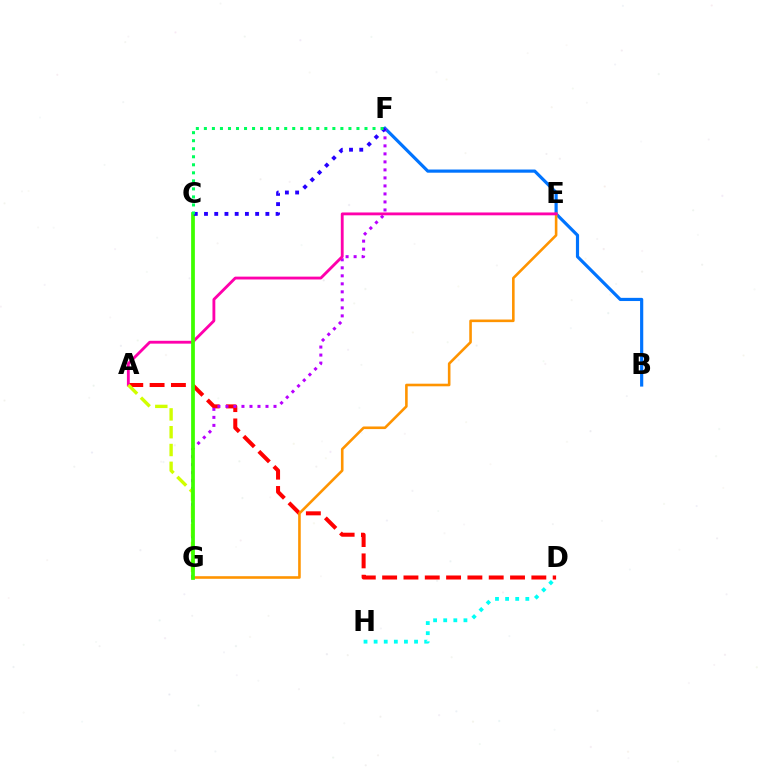{('D', 'H'): [{'color': '#00fff6', 'line_style': 'dotted', 'thickness': 2.75}], ('B', 'F'): [{'color': '#0074ff', 'line_style': 'solid', 'thickness': 2.29}], ('A', 'D'): [{'color': '#ff0000', 'line_style': 'dashed', 'thickness': 2.9}], ('F', 'G'): [{'color': '#b900ff', 'line_style': 'dotted', 'thickness': 2.18}], ('E', 'G'): [{'color': '#ff9400', 'line_style': 'solid', 'thickness': 1.87}], ('A', 'E'): [{'color': '#ff00ac', 'line_style': 'solid', 'thickness': 2.05}], ('A', 'G'): [{'color': '#d1ff00', 'line_style': 'dashed', 'thickness': 2.42}], ('C', 'G'): [{'color': '#3dff00', 'line_style': 'solid', 'thickness': 2.7}], ('C', 'F'): [{'color': '#2500ff', 'line_style': 'dotted', 'thickness': 2.78}, {'color': '#00ff5c', 'line_style': 'dotted', 'thickness': 2.18}]}